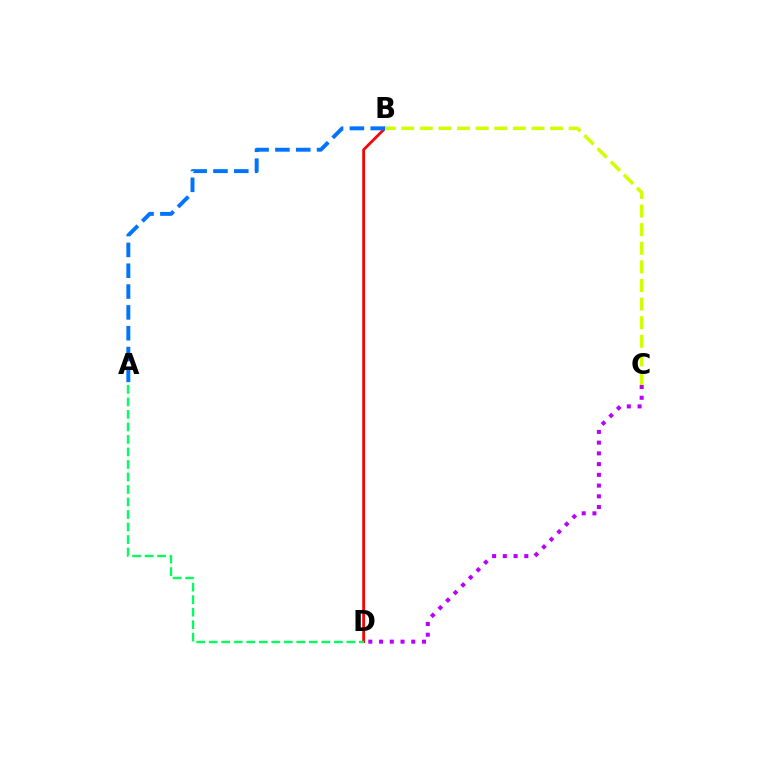{('B', 'D'): [{'color': '#ff0000', 'line_style': 'solid', 'thickness': 1.99}], ('C', 'D'): [{'color': '#b900ff', 'line_style': 'dotted', 'thickness': 2.92}], ('A', 'D'): [{'color': '#00ff5c', 'line_style': 'dashed', 'thickness': 1.7}], ('B', 'C'): [{'color': '#d1ff00', 'line_style': 'dashed', 'thickness': 2.53}], ('A', 'B'): [{'color': '#0074ff', 'line_style': 'dashed', 'thickness': 2.83}]}